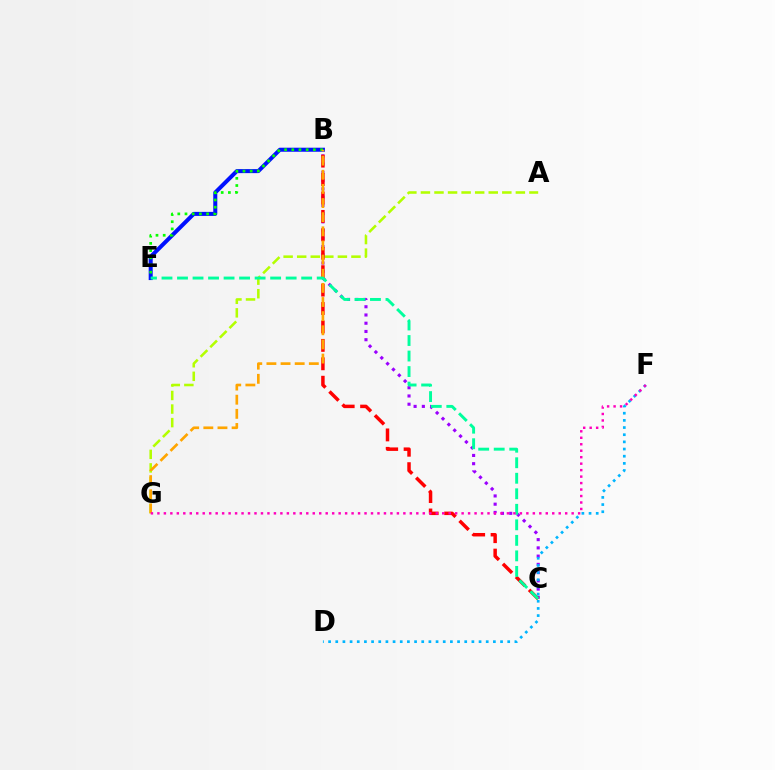{('A', 'G'): [{'color': '#b3ff00', 'line_style': 'dashed', 'thickness': 1.84}], ('B', 'C'): [{'color': '#9b00ff', 'line_style': 'dotted', 'thickness': 2.24}, {'color': '#ff0000', 'line_style': 'dashed', 'thickness': 2.5}], ('B', 'E'): [{'color': '#0010ff', 'line_style': 'solid', 'thickness': 2.9}, {'color': '#08ff00', 'line_style': 'dotted', 'thickness': 1.96}], ('B', 'G'): [{'color': '#ffa500', 'line_style': 'dashed', 'thickness': 1.92}], ('D', 'F'): [{'color': '#00b5ff', 'line_style': 'dotted', 'thickness': 1.95}], ('C', 'E'): [{'color': '#00ff9d', 'line_style': 'dashed', 'thickness': 2.11}], ('F', 'G'): [{'color': '#ff00bd', 'line_style': 'dotted', 'thickness': 1.76}]}